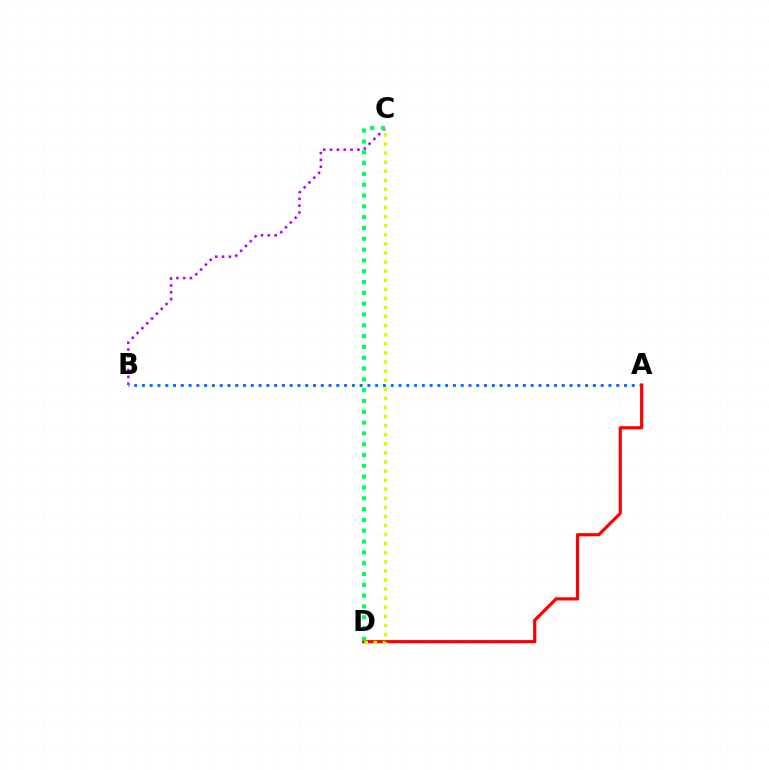{('B', 'C'): [{'color': '#b900ff', 'line_style': 'dotted', 'thickness': 1.85}], ('A', 'B'): [{'color': '#0074ff', 'line_style': 'dotted', 'thickness': 2.11}], ('A', 'D'): [{'color': '#ff0000', 'line_style': 'solid', 'thickness': 2.29}], ('C', 'D'): [{'color': '#d1ff00', 'line_style': 'dotted', 'thickness': 2.47}, {'color': '#00ff5c', 'line_style': 'dotted', 'thickness': 2.94}]}